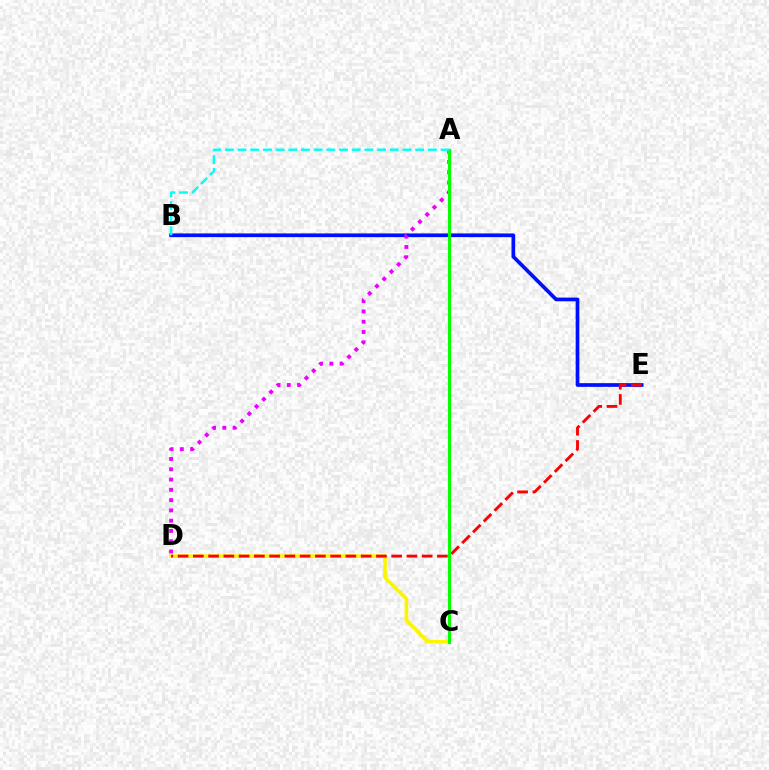{('B', 'E'): [{'color': '#0010ff', 'line_style': 'solid', 'thickness': 2.67}], ('C', 'D'): [{'color': '#fcf500', 'line_style': 'solid', 'thickness': 2.61}], ('D', 'E'): [{'color': '#ff0000', 'line_style': 'dashed', 'thickness': 2.07}], ('A', 'D'): [{'color': '#ee00ff', 'line_style': 'dotted', 'thickness': 2.79}], ('A', 'C'): [{'color': '#08ff00', 'line_style': 'solid', 'thickness': 2.24}], ('A', 'B'): [{'color': '#00fff6', 'line_style': 'dashed', 'thickness': 1.72}]}